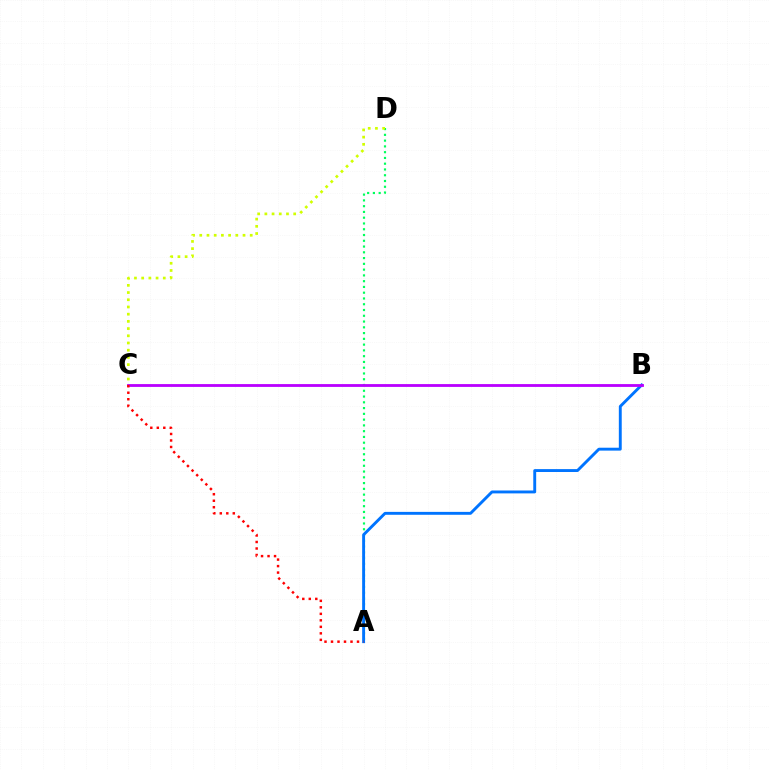{('A', 'D'): [{'color': '#00ff5c', 'line_style': 'dotted', 'thickness': 1.57}], ('C', 'D'): [{'color': '#d1ff00', 'line_style': 'dotted', 'thickness': 1.96}], ('A', 'B'): [{'color': '#0074ff', 'line_style': 'solid', 'thickness': 2.09}], ('B', 'C'): [{'color': '#b900ff', 'line_style': 'solid', 'thickness': 2.03}], ('A', 'C'): [{'color': '#ff0000', 'line_style': 'dotted', 'thickness': 1.77}]}